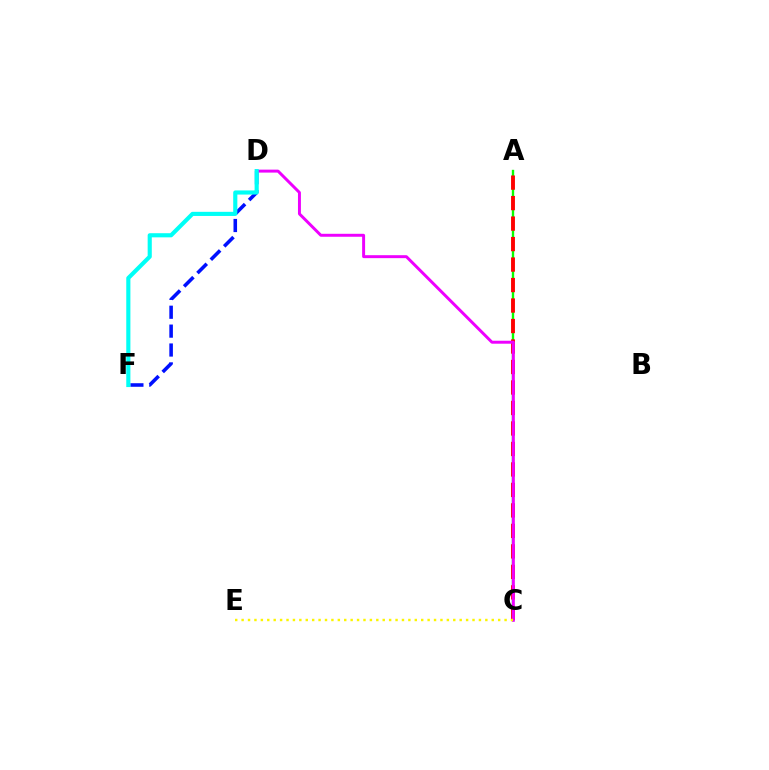{('D', 'F'): [{'color': '#0010ff', 'line_style': 'dashed', 'thickness': 2.57}, {'color': '#00fff6', 'line_style': 'solid', 'thickness': 2.97}], ('A', 'C'): [{'color': '#08ff00', 'line_style': 'solid', 'thickness': 1.7}, {'color': '#ff0000', 'line_style': 'dashed', 'thickness': 2.78}], ('C', 'D'): [{'color': '#ee00ff', 'line_style': 'solid', 'thickness': 2.13}], ('C', 'E'): [{'color': '#fcf500', 'line_style': 'dotted', 'thickness': 1.74}]}